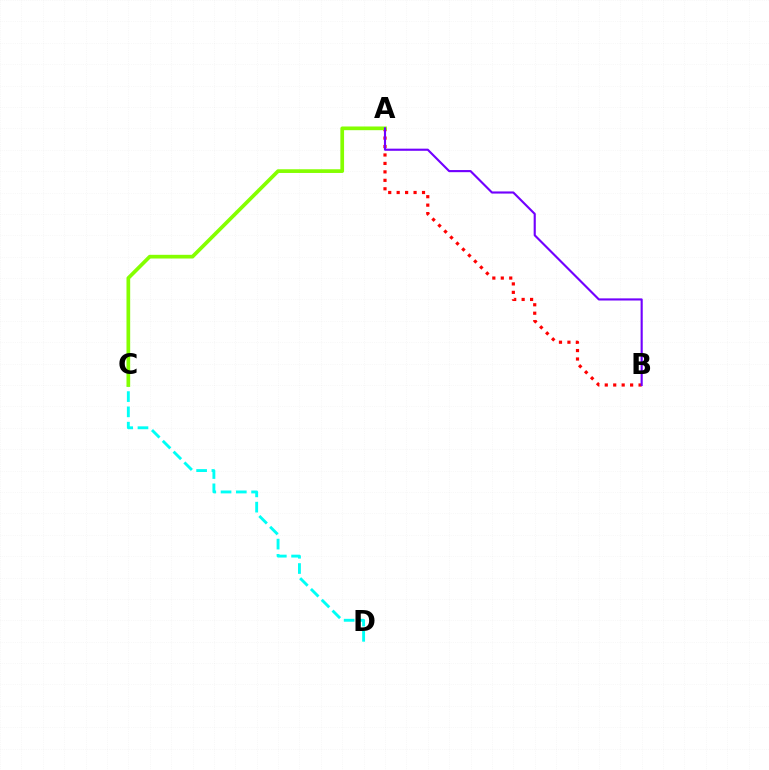{('C', 'D'): [{'color': '#00fff6', 'line_style': 'dashed', 'thickness': 2.07}], ('A', 'B'): [{'color': '#ff0000', 'line_style': 'dotted', 'thickness': 2.3}, {'color': '#7200ff', 'line_style': 'solid', 'thickness': 1.53}], ('A', 'C'): [{'color': '#84ff00', 'line_style': 'solid', 'thickness': 2.66}]}